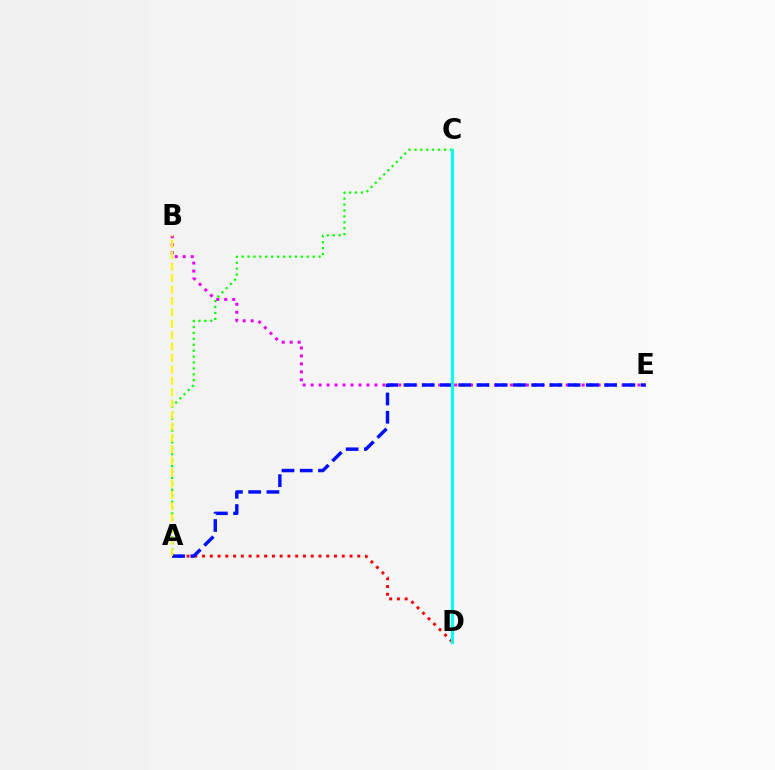{('A', 'D'): [{'color': '#ff0000', 'line_style': 'dotted', 'thickness': 2.11}], ('A', 'C'): [{'color': '#08ff00', 'line_style': 'dotted', 'thickness': 1.61}], ('B', 'E'): [{'color': '#ee00ff', 'line_style': 'dotted', 'thickness': 2.17}], ('A', 'E'): [{'color': '#0010ff', 'line_style': 'dashed', 'thickness': 2.48}], ('A', 'B'): [{'color': '#fcf500', 'line_style': 'dashed', 'thickness': 1.55}], ('C', 'D'): [{'color': '#00fff6', 'line_style': 'solid', 'thickness': 2.22}]}